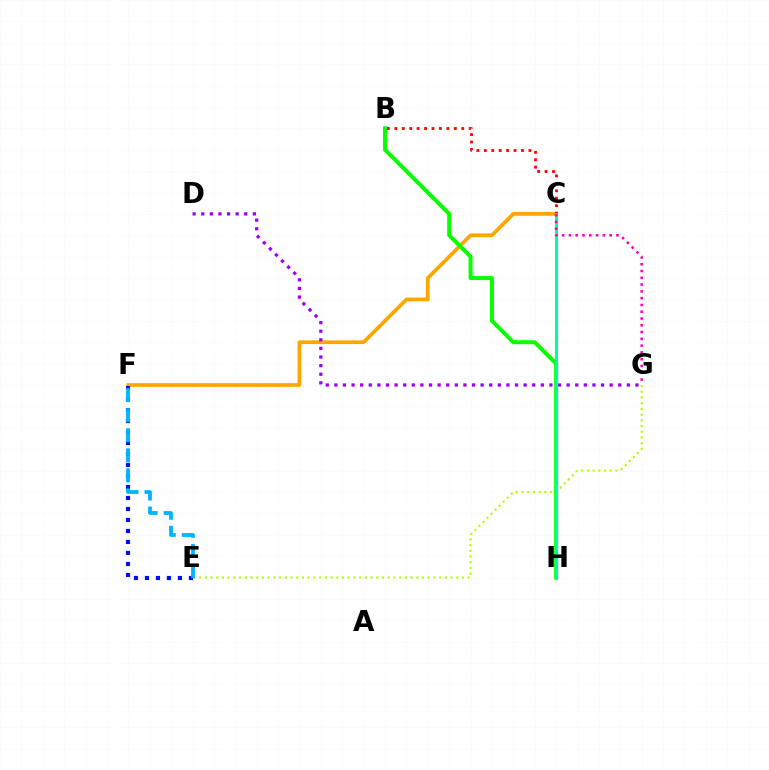{('C', 'F'): [{'color': '#ffa500', 'line_style': 'solid', 'thickness': 2.69}], ('B', 'C'): [{'color': '#ff0000', 'line_style': 'dotted', 'thickness': 2.02}], ('E', 'G'): [{'color': '#b3ff00', 'line_style': 'dotted', 'thickness': 1.55}], ('E', 'F'): [{'color': '#0010ff', 'line_style': 'dotted', 'thickness': 2.99}, {'color': '#00b5ff', 'line_style': 'dashed', 'thickness': 2.73}], ('D', 'G'): [{'color': '#9b00ff', 'line_style': 'dotted', 'thickness': 2.34}], ('B', 'H'): [{'color': '#08ff00', 'line_style': 'solid', 'thickness': 2.86}], ('C', 'H'): [{'color': '#00ff9d', 'line_style': 'solid', 'thickness': 2.22}], ('C', 'G'): [{'color': '#ff00bd', 'line_style': 'dotted', 'thickness': 1.84}]}